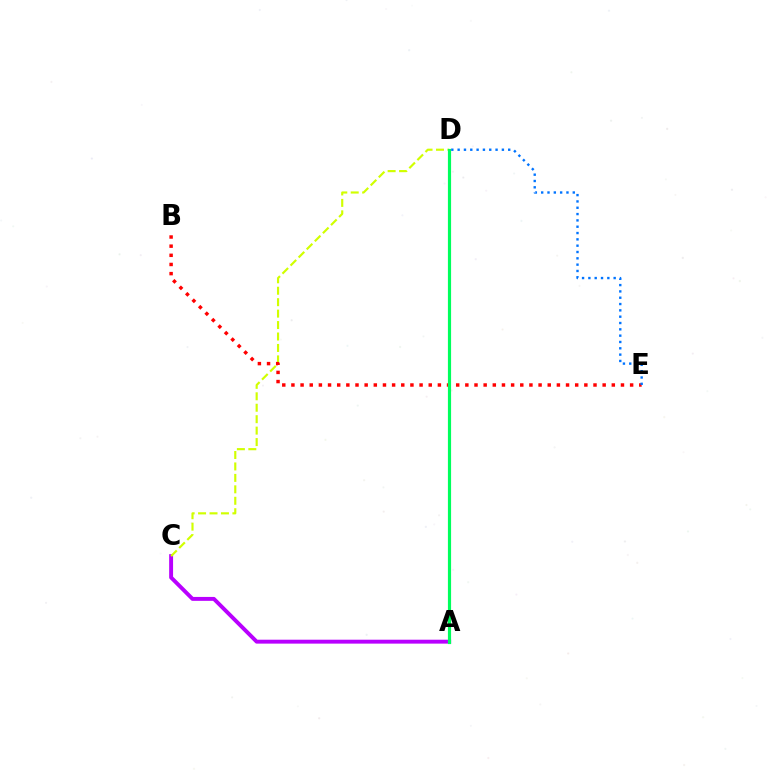{('A', 'C'): [{'color': '#b900ff', 'line_style': 'solid', 'thickness': 2.82}], ('C', 'D'): [{'color': '#d1ff00', 'line_style': 'dashed', 'thickness': 1.55}], ('B', 'E'): [{'color': '#ff0000', 'line_style': 'dotted', 'thickness': 2.49}], ('A', 'D'): [{'color': '#00ff5c', 'line_style': 'solid', 'thickness': 2.29}], ('D', 'E'): [{'color': '#0074ff', 'line_style': 'dotted', 'thickness': 1.72}]}